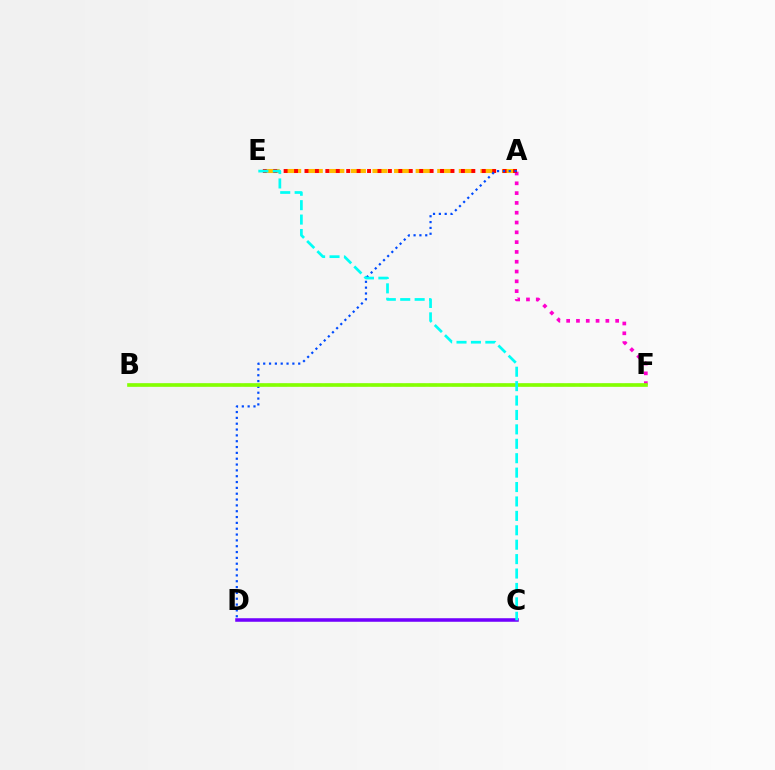{('A', 'E'): [{'color': '#ffbd00', 'line_style': 'dashed', 'thickness': 2.93}, {'color': '#ff0000', 'line_style': 'dotted', 'thickness': 2.83}], ('B', 'F'): [{'color': '#00ff39', 'line_style': 'dashed', 'thickness': 1.57}, {'color': '#84ff00', 'line_style': 'solid', 'thickness': 2.62}], ('A', 'F'): [{'color': '#ff00cf', 'line_style': 'dotted', 'thickness': 2.66}], ('A', 'D'): [{'color': '#004bff', 'line_style': 'dotted', 'thickness': 1.59}], ('C', 'D'): [{'color': '#7200ff', 'line_style': 'solid', 'thickness': 2.55}], ('C', 'E'): [{'color': '#00fff6', 'line_style': 'dashed', 'thickness': 1.96}]}